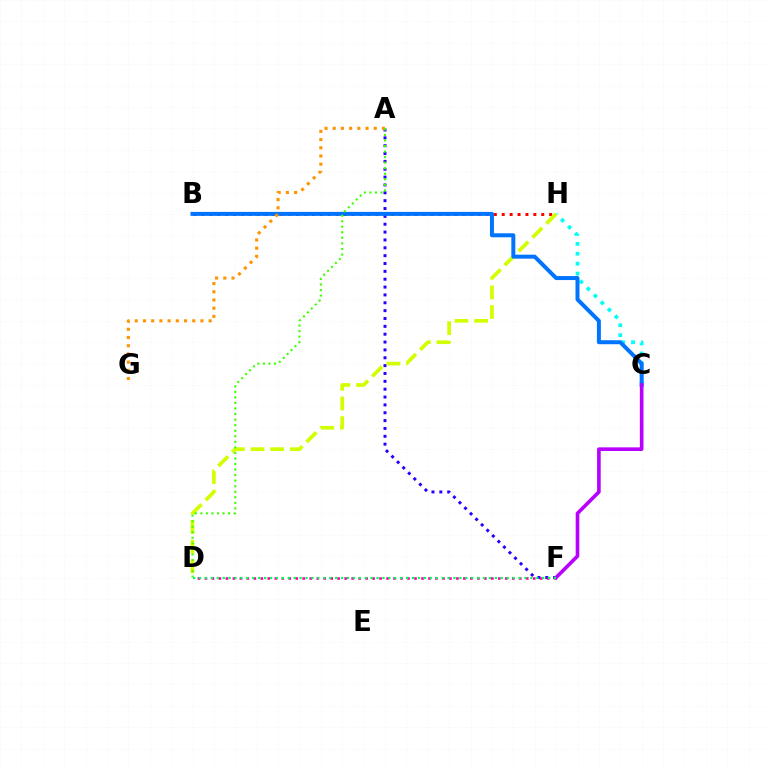{('C', 'H'): [{'color': '#00fff6', 'line_style': 'dotted', 'thickness': 2.69}], ('B', 'H'): [{'color': '#ff0000', 'line_style': 'dotted', 'thickness': 2.15}], ('A', 'F'): [{'color': '#2500ff', 'line_style': 'dotted', 'thickness': 2.13}], ('D', 'H'): [{'color': '#d1ff00', 'line_style': 'dashed', 'thickness': 2.67}], ('B', 'C'): [{'color': '#0074ff', 'line_style': 'solid', 'thickness': 2.87}], ('A', 'G'): [{'color': '#ff9400', 'line_style': 'dotted', 'thickness': 2.23}], ('D', 'F'): [{'color': '#ff00ac', 'line_style': 'dotted', 'thickness': 1.9}, {'color': '#00ff5c', 'line_style': 'dotted', 'thickness': 1.61}], ('A', 'D'): [{'color': '#3dff00', 'line_style': 'dotted', 'thickness': 1.51}], ('C', 'F'): [{'color': '#b900ff', 'line_style': 'solid', 'thickness': 2.61}]}